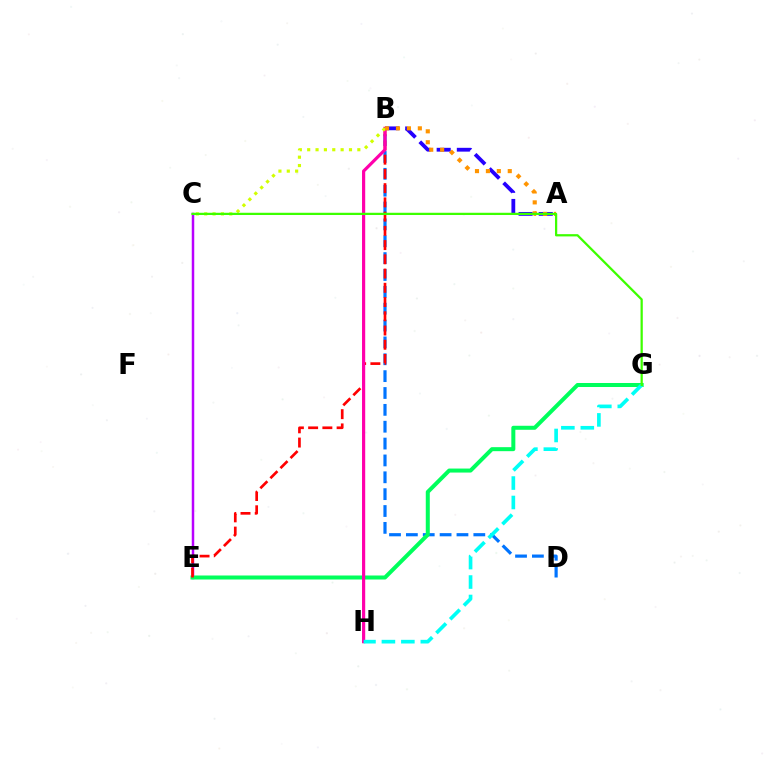{('B', 'D'): [{'color': '#0074ff', 'line_style': 'dashed', 'thickness': 2.29}], ('A', 'B'): [{'color': '#2500ff', 'line_style': 'dashed', 'thickness': 2.74}, {'color': '#ff9400', 'line_style': 'dotted', 'thickness': 2.97}], ('C', 'E'): [{'color': '#b900ff', 'line_style': 'solid', 'thickness': 1.79}], ('E', 'G'): [{'color': '#00ff5c', 'line_style': 'solid', 'thickness': 2.89}], ('B', 'E'): [{'color': '#ff0000', 'line_style': 'dashed', 'thickness': 1.93}], ('B', 'H'): [{'color': '#ff00ac', 'line_style': 'solid', 'thickness': 2.29}], ('G', 'H'): [{'color': '#00fff6', 'line_style': 'dashed', 'thickness': 2.64}], ('B', 'C'): [{'color': '#d1ff00', 'line_style': 'dotted', 'thickness': 2.27}], ('C', 'G'): [{'color': '#3dff00', 'line_style': 'solid', 'thickness': 1.62}]}